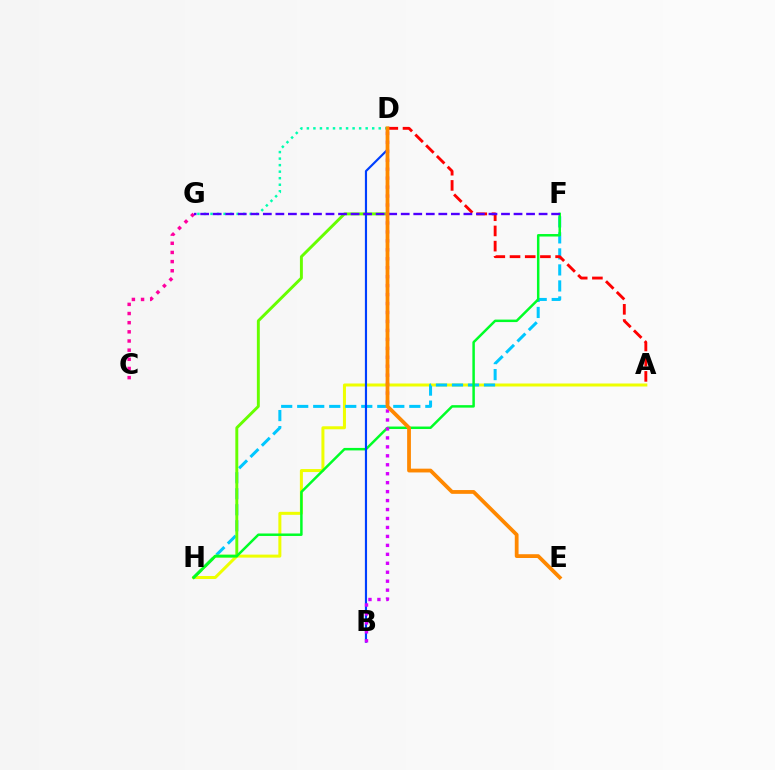{('A', 'H'): [{'color': '#eeff00', 'line_style': 'solid', 'thickness': 2.17}], ('F', 'H'): [{'color': '#00c7ff', 'line_style': 'dashed', 'thickness': 2.18}, {'color': '#00ff27', 'line_style': 'solid', 'thickness': 1.79}], ('D', 'H'): [{'color': '#66ff00', 'line_style': 'solid', 'thickness': 2.11}], ('A', 'D'): [{'color': '#ff0000', 'line_style': 'dashed', 'thickness': 2.07}], ('B', 'D'): [{'color': '#003fff', 'line_style': 'solid', 'thickness': 1.56}, {'color': '#d600ff', 'line_style': 'dotted', 'thickness': 2.43}], ('D', 'G'): [{'color': '#00ffaf', 'line_style': 'dotted', 'thickness': 1.77}], ('C', 'G'): [{'color': '#ff00a0', 'line_style': 'dotted', 'thickness': 2.49}], ('F', 'G'): [{'color': '#4f00ff', 'line_style': 'dashed', 'thickness': 1.7}], ('D', 'E'): [{'color': '#ff8800', 'line_style': 'solid', 'thickness': 2.72}]}